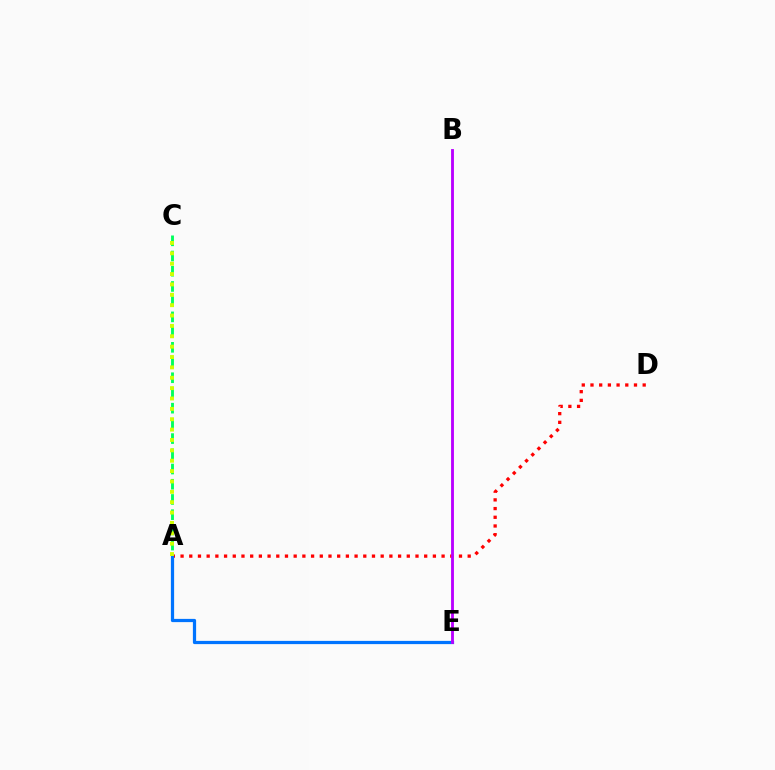{('A', 'C'): [{'color': '#00ff5c', 'line_style': 'dashed', 'thickness': 2.07}, {'color': '#d1ff00', 'line_style': 'dotted', 'thickness': 2.82}], ('A', 'D'): [{'color': '#ff0000', 'line_style': 'dotted', 'thickness': 2.36}], ('A', 'E'): [{'color': '#0074ff', 'line_style': 'solid', 'thickness': 2.32}], ('B', 'E'): [{'color': '#b900ff', 'line_style': 'solid', 'thickness': 2.05}]}